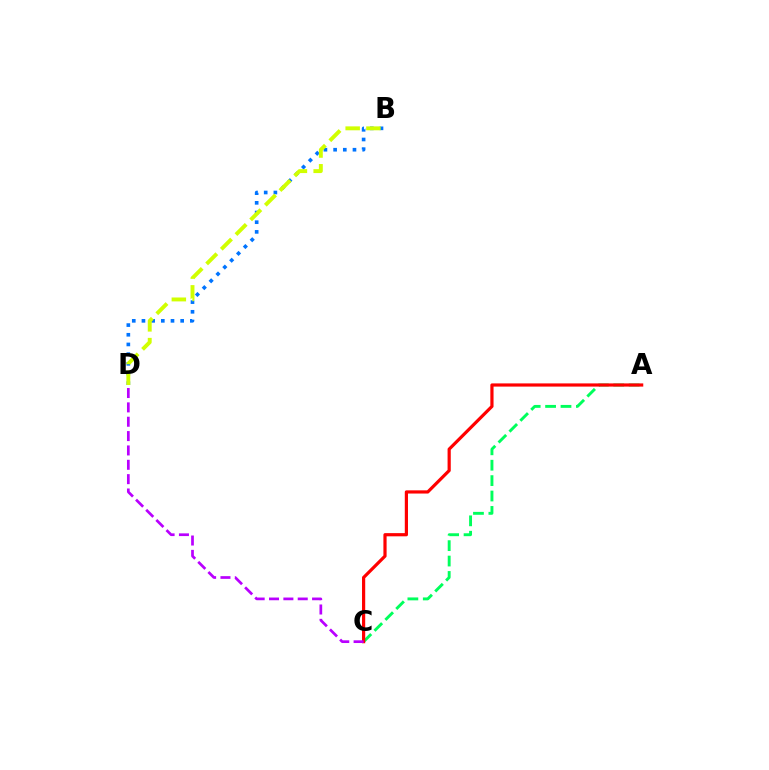{('A', 'C'): [{'color': '#00ff5c', 'line_style': 'dashed', 'thickness': 2.09}, {'color': '#ff0000', 'line_style': 'solid', 'thickness': 2.3}], ('B', 'D'): [{'color': '#0074ff', 'line_style': 'dotted', 'thickness': 2.63}, {'color': '#d1ff00', 'line_style': 'dashed', 'thickness': 2.82}], ('C', 'D'): [{'color': '#b900ff', 'line_style': 'dashed', 'thickness': 1.95}]}